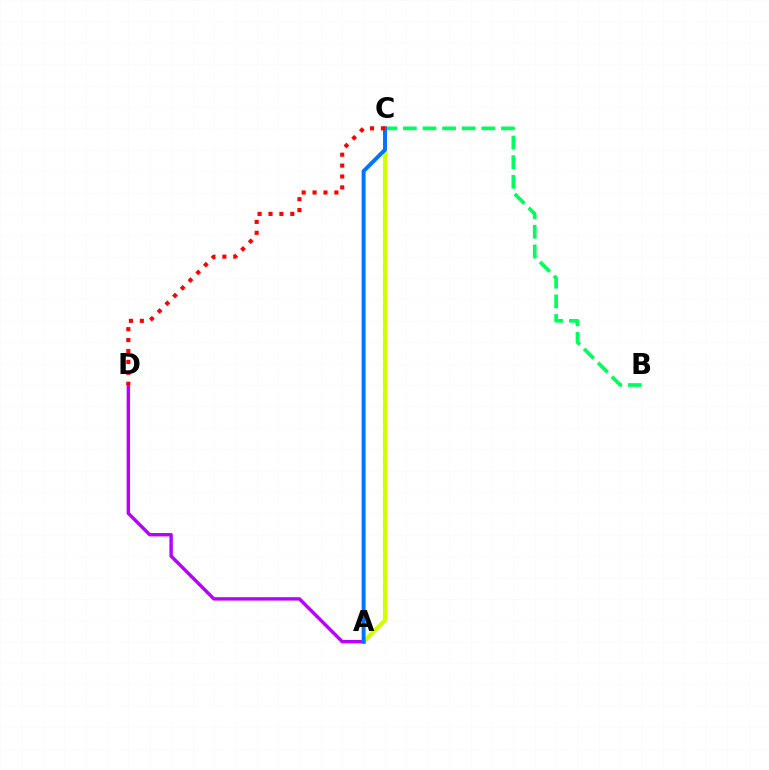{('B', 'C'): [{'color': '#00ff5c', 'line_style': 'dashed', 'thickness': 2.66}], ('A', 'C'): [{'color': '#d1ff00', 'line_style': 'solid', 'thickness': 2.94}, {'color': '#0074ff', 'line_style': 'solid', 'thickness': 2.83}], ('A', 'D'): [{'color': '#b900ff', 'line_style': 'solid', 'thickness': 2.46}], ('C', 'D'): [{'color': '#ff0000', 'line_style': 'dotted', 'thickness': 2.96}]}